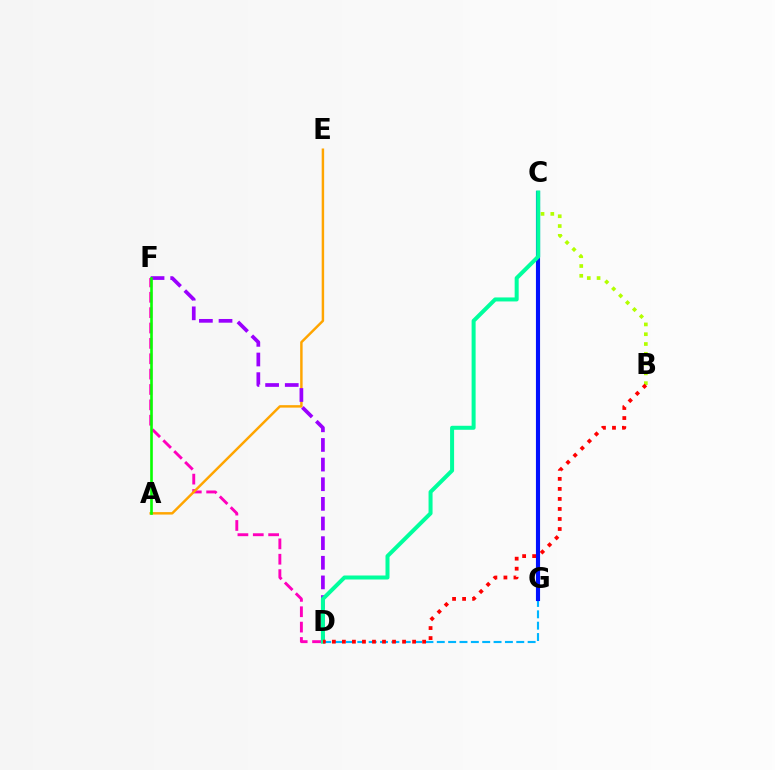{('B', 'C'): [{'color': '#b3ff00', 'line_style': 'dotted', 'thickness': 2.66}], ('D', 'G'): [{'color': '#00b5ff', 'line_style': 'dashed', 'thickness': 1.54}], ('D', 'F'): [{'color': '#ff00bd', 'line_style': 'dashed', 'thickness': 2.09}, {'color': '#9b00ff', 'line_style': 'dashed', 'thickness': 2.67}], ('C', 'G'): [{'color': '#0010ff', 'line_style': 'solid', 'thickness': 2.97}], ('A', 'E'): [{'color': '#ffa500', 'line_style': 'solid', 'thickness': 1.77}], ('C', 'D'): [{'color': '#00ff9d', 'line_style': 'solid', 'thickness': 2.89}], ('A', 'F'): [{'color': '#08ff00', 'line_style': 'solid', 'thickness': 1.89}], ('B', 'D'): [{'color': '#ff0000', 'line_style': 'dotted', 'thickness': 2.72}]}